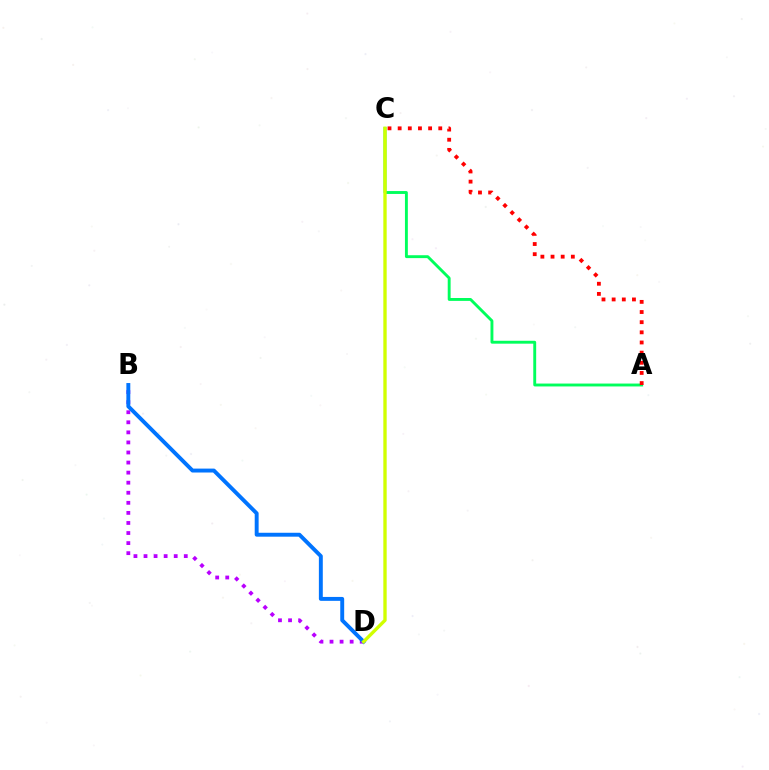{('B', 'D'): [{'color': '#b900ff', 'line_style': 'dotted', 'thickness': 2.73}, {'color': '#0074ff', 'line_style': 'solid', 'thickness': 2.82}], ('A', 'C'): [{'color': '#00ff5c', 'line_style': 'solid', 'thickness': 2.08}, {'color': '#ff0000', 'line_style': 'dotted', 'thickness': 2.76}], ('C', 'D'): [{'color': '#d1ff00', 'line_style': 'solid', 'thickness': 2.41}]}